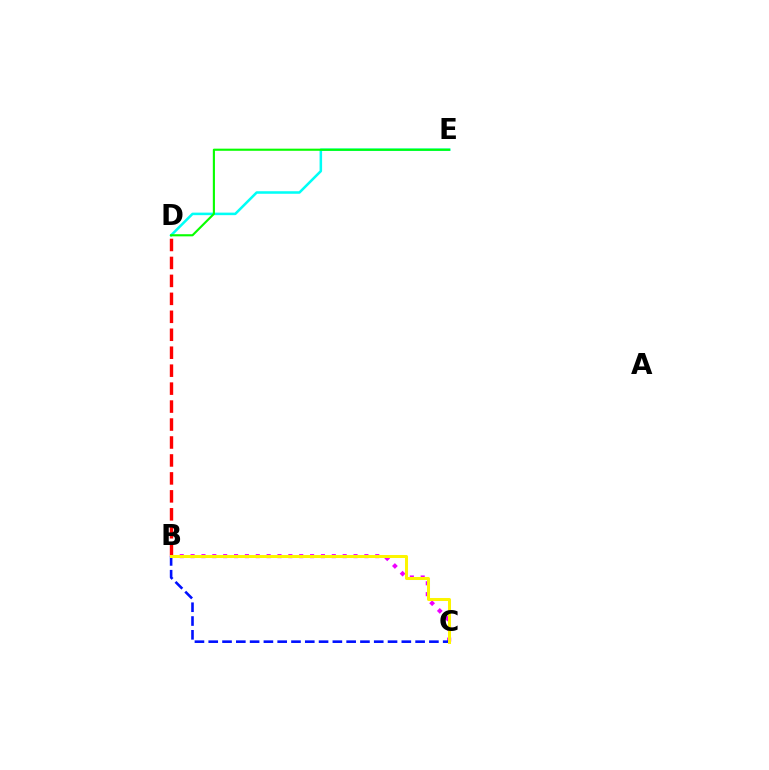{('B', 'C'): [{'color': '#ee00ff', 'line_style': 'dotted', 'thickness': 2.95}, {'color': '#0010ff', 'line_style': 'dashed', 'thickness': 1.87}, {'color': '#fcf500', 'line_style': 'solid', 'thickness': 2.16}], ('B', 'D'): [{'color': '#ff0000', 'line_style': 'dashed', 'thickness': 2.44}], ('D', 'E'): [{'color': '#00fff6', 'line_style': 'solid', 'thickness': 1.83}, {'color': '#08ff00', 'line_style': 'solid', 'thickness': 1.54}]}